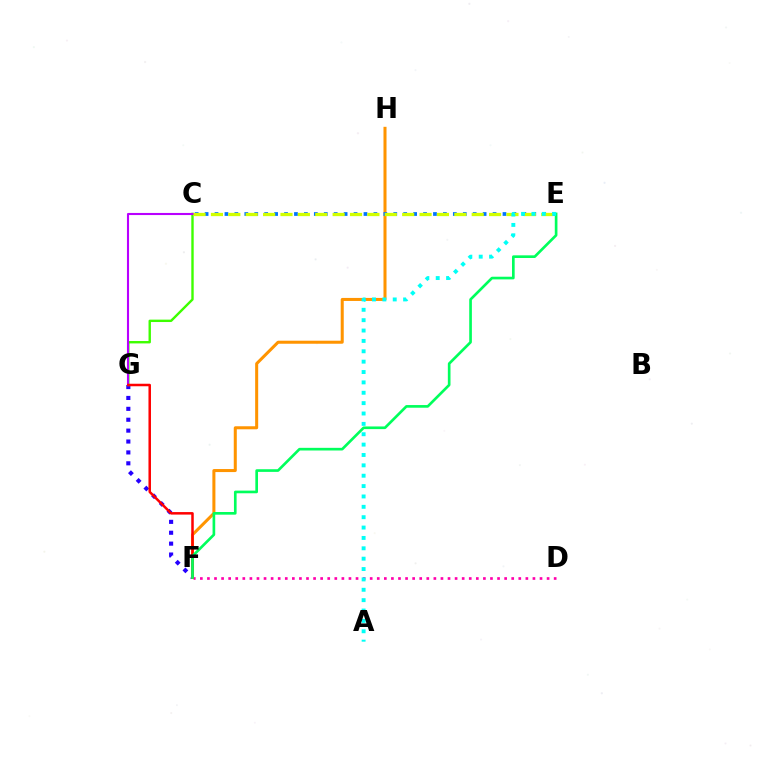{('F', 'H'): [{'color': '#ff9400', 'line_style': 'solid', 'thickness': 2.18}], ('F', 'G'): [{'color': '#2500ff', 'line_style': 'dotted', 'thickness': 2.96}, {'color': '#ff0000', 'line_style': 'solid', 'thickness': 1.81}], ('D', 'F'): [{'color': '#ff00ac', 'line_style': 'dotted', 'thickness': 1.92}], ('C', 'G'): [{'color': '#3dff00', 'line_style': 'solid', 'thickness': 1.72}, {'color': '#b900ff', 'line_style': 'solid', 'thickness': 1.51}], ('C', 'E'): [{'color': '#0074ff', 'line_style': 'dotted', 'thickness': 2.7}, {'color': '#d1ff00', 'line_style': 'dashed', 'thickness': 2.36}], ('E', 'F'): [{'color': '#00ff5c', 'line_style': 'solid', 'thickness': 1.91}], ('A', 'E'): [{'color': '#00fff6', 'line_style': 'dotted', 'thickness': 2.82}]}